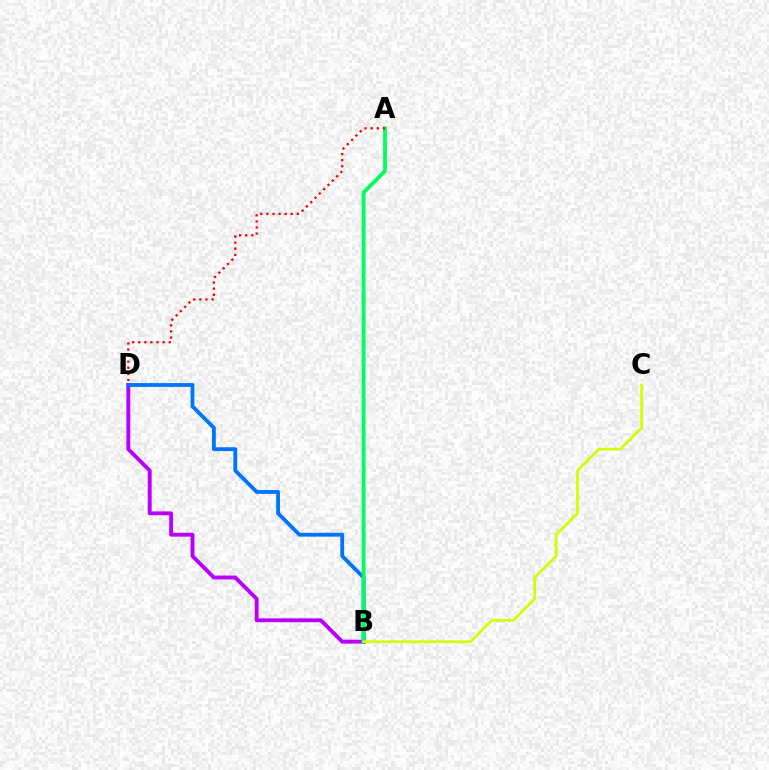{('B', 'D'): [{'color': '#b900ff', 'line_style': 'solid', 'thickness': 2.79}, {'color': '#0074ff', 'line_style': 'solid', 'thickness': 2.76}], ('A', 'B'): [{'color': '#00ff5c', 'line_style': 'solid', 'thickness': 2.75}], ('A', 'D'): [{'color': '#ff0000', 'line_style': 'dotted', 'thickness': 1.65}], ('B', 'C'): [{'color': '#d1ff00', 'line_style': 'solid', 'thickness': 1.97}]}